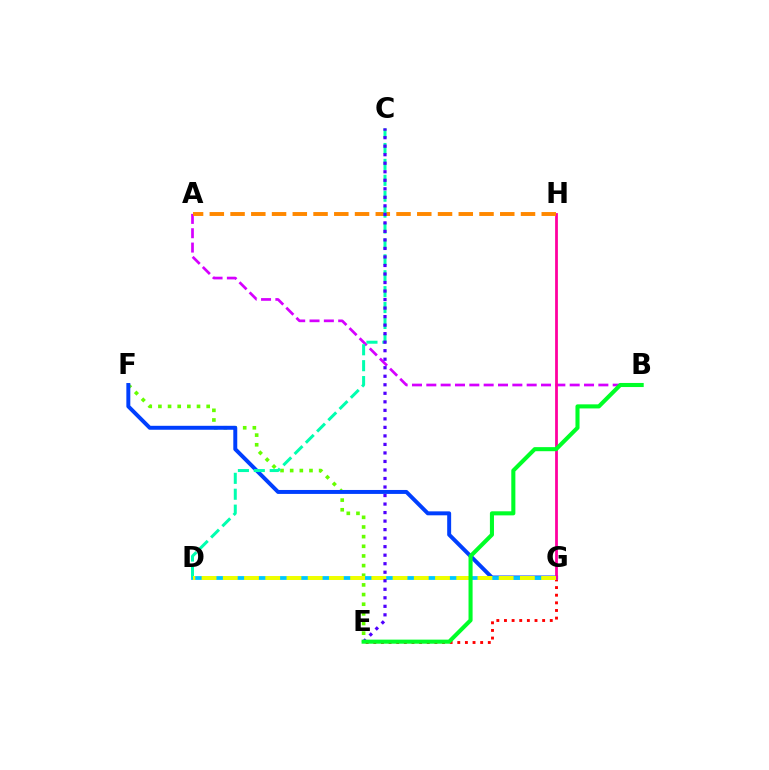{('E', 'F'): [{'color': '#66ff00', 'line_style': 'dotted', 'thickness': 2.62}], ('F', 'G'): [{'color': '#003fff', 'line_style': 'solid', 'thickness': 2.84}], ('E', 'G'): [{'color': '#ff0000', 'line_style': 'dotted', 'thickness': 2.07}], ('A', 'B'): [{'color': '#d600ff', 'line_style': 'dashed', 'thickness': 1.95}], ('D', 'G'): [{'color': '#00c7ff', 'line_style': 'solid', 'thickness': 2.72}, {'color': '#eeff00', 'line_style': 'dashed', 'thickness': 2.88}], ('G', 'H'): [{'color': '#ff00a0', 'line_style': 'solid', 'thickness': 2.0}], ('A', 'H'): [{'color': '#ff8800', 'line_style': 'dashed', 'thickness': 2.82}], ('C', 'D'): [{'color': '#00ffaf', 'line_style': 'dashed', 'thickness': 2.16}], ('C', 'E'): [{'color': '#4f00ff', 'line_style': 'dotted', 'thickness': 2.32}], ('B', 'E'): [{'color': '#00ff27', 'line_style': 'solid', 'thickness': 2.93}]}